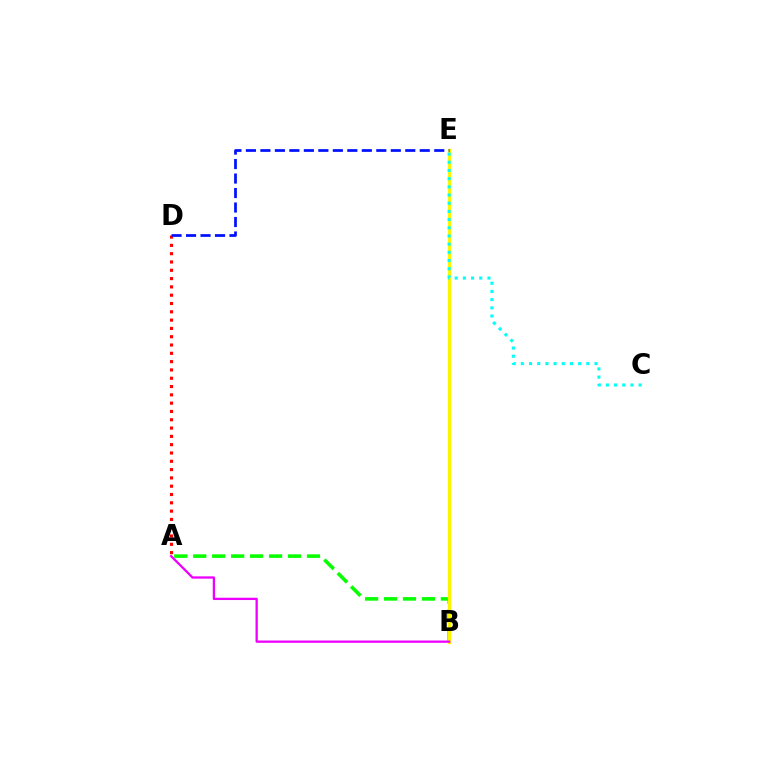{('A', 'B'): [{'color': '#08ff00', 'line_style': 'dashed', 'thickness': 2.58}, {'color': '#ee00ff', 'line_style': 'solid', 'thickness': 1.65}], ('A', 'D'): [{'color': '#ff0000', 'line_style': 'dotted', 'thickness': 2.26}], ('B', 'E'): [{'color': '#fcf500', 'line_style': 'solid', 'thickness': 2.4}], ('C', 'E'): [{'color': '#00fff6', 'line_style': 'dotted', 'thickness': 2.22}], ('D', 'E'): [{'color': '#0010ff', 'line_style': 'dashed', 'thickness': 1.97}]}